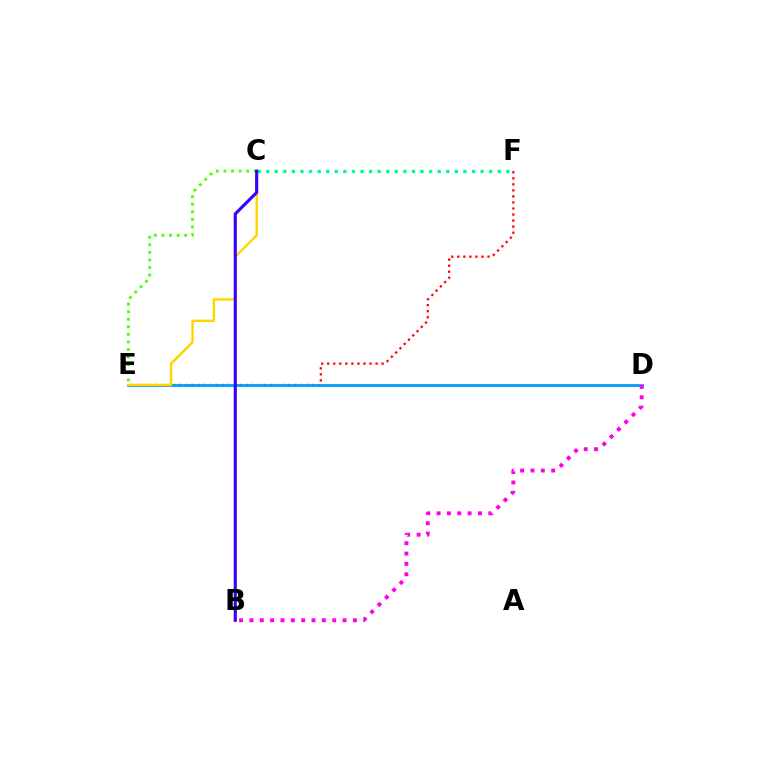{('C', 'F'): [{'color': '#00ff86', 'line_style': 'dotted', 'thickness': 2.33}], ('E', 'F'): [{'color': '#ff0000', 'line_style': 'dotted', 'thickness': 1.64}], ('D', 'E'): [{'color': '#009eff', 'line_style': 'solid', 'thickness': 2.01}], ('C', 'E'): [{'color': '#ffd500', 'line_style': 'solid', 'thickness': 1.73}, {'color': '#4fff00', 'line_style': 'dotted', 'thickness': 2.06}], ('B', 'C'): [{'color': '#3700ff', 'line_style': 'solid', 'thickness': 2.24}], ('B', 'D'): [{'color': '#ff00ed', 'line_style': 'dotted', 'thickness': 2.81}]}